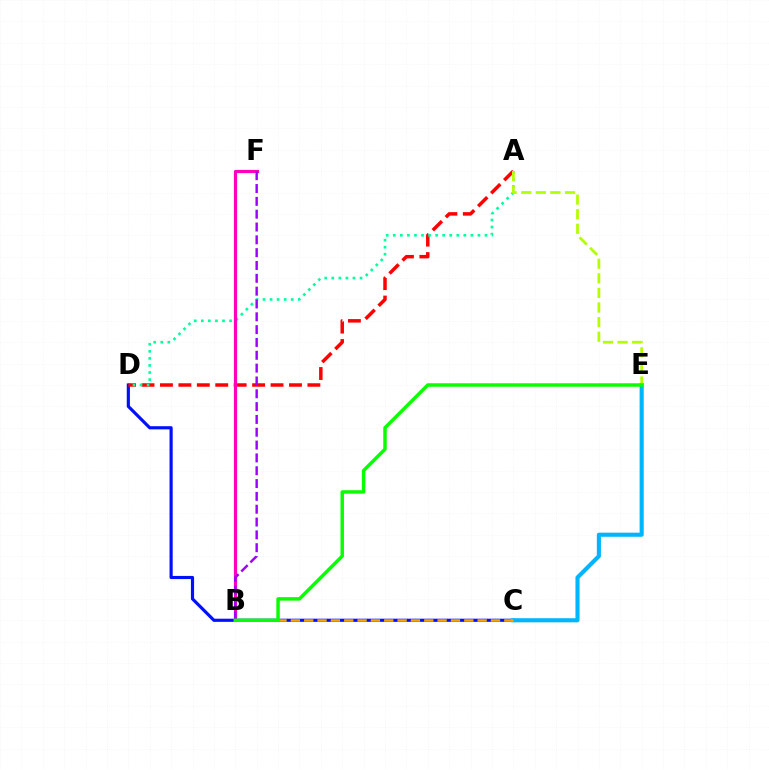{('C', 'D'): [{'color': '#0010ff', 'line_style': 'solid', 'thickness': 2.27}], ('A', 'D'): [{'color': '#ff0000', 'line_style': 'dashed', 'thickness': 2.5}, {'color': '#00ff9d', 'line_style': 'dotted', 'thickness': 1.92}], ('C', 'E'): [{'color': '#00b5ff', 'line_style': 'solid', 'thickness': 2.96}], ('B', 'C'): [{'color': '#ffa500', 'line_style': 'dashed', 'thickness': 1.81}], ('B', 'F'): [{'color': '#ff00bd', 'line_style': 'solid', 'thickness': 2.29}, {'color': '#9b00ff', 'line_style': 'dashed', 'thickness': 1.74}], ('A', 'E'): [{'color': '#b3ff00', 'line_style': 'dashed', 'thickness': 1.98}], ('B', 'E'): [{'color': '#08ff00', 'line_style': 'solid', 'thickness': 2.49}]}